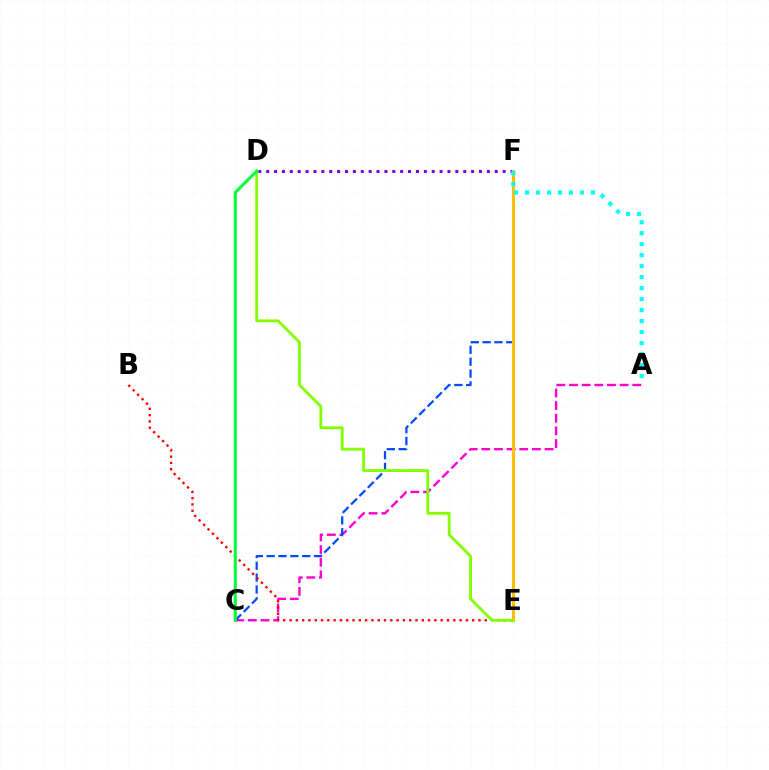{('D', 'F'): [{'color': '#7200ff', 'line_style': 'dotted', 'thickness': 2.14}], ('A', 'C'): [{'color': '#ff00cf', 'line_style': 'dashed', 'thickness': 1.72}], ('C', 'F'): [{'color': '#004bff', 'line_style': 'dashed', 'thickness': 1.61}], ('B', 'E'): [{'color': '#ff0000', 'line_style': 'dotted', 'thickness': 1.71}], ('E', 'F'): [{'color': '#ffbd00', 'line_style': 'solid', 'thickness': 2.25}], ('D', 'E'): [{'color': '#84ff00', 'line_style': 'solid', 'thickness': 2.04}], ('A', 'F'): [{'color': '#00fff6', 'line_style': 'dotted', 'thickness': 2.99}], ('C', 'D'): [{'color': '#00ff39', 'line_style': 'solid', 'thickness': 2.18}]}